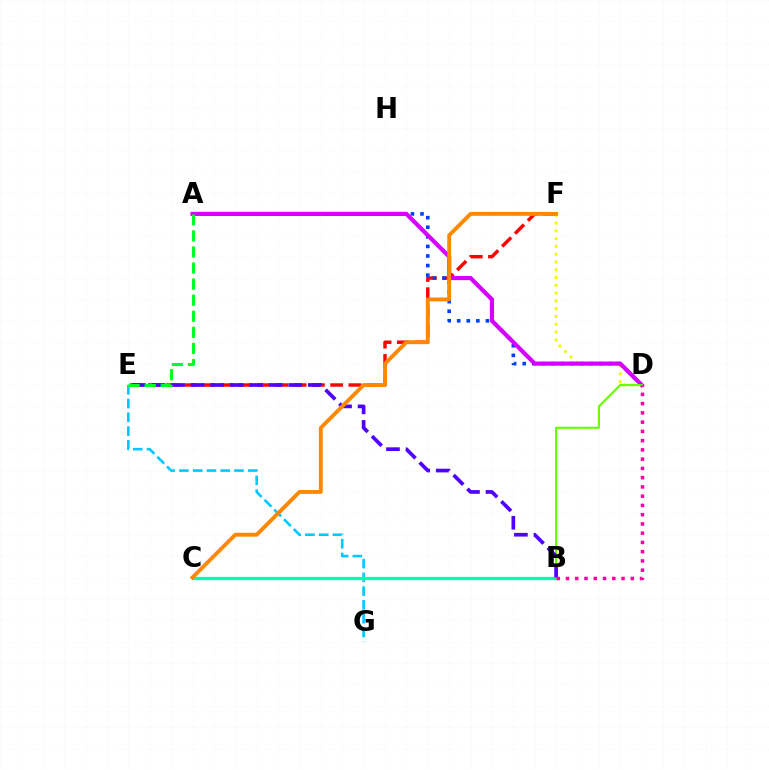{('E', 'F'): [{'color': '#ff0000', 'line_style': 'dashed', 'thickness': 2.48}], ('A', 'D'): [{'color': '#003fff', 'line_style': 'dotted', 'thickness': 2.6}, {'color': '#d600ff', 'line_style': 'solid', 'thickness': 3.0}], ('E', 'G'): [{'color': '#00c7ff', 'line_style': 'dashed', 'thickness': 1.87}], ('B', 'C'): [{'color': '#00ffaf', 'line_style': 'solid', 'thickness': 2.33}], ('D', 'F'): [{'color': '#eeff00', 'line_style': 'dotted', 'thickness': 2.11}], ('B', 'D'): [{'color': '#66ff00', 'line_style': 'solid', 'thickness': 1.53}, {'color': '#ff00a0', 'line_style': 'dotted', 'thickness': 2.51}], ('B', 'E'): [{'color': '#4f00ff', 'line_style': 'dashed', 'thickness': 2.66}], ('A', 'E'): [{'color': '#00ff27', 'line_style': 'dashed', 'thickness': 2.18}], ('C', 'F'): [{'color': '#ff8800', 'line_style': 'solid', 'thickness': 2.79}]}